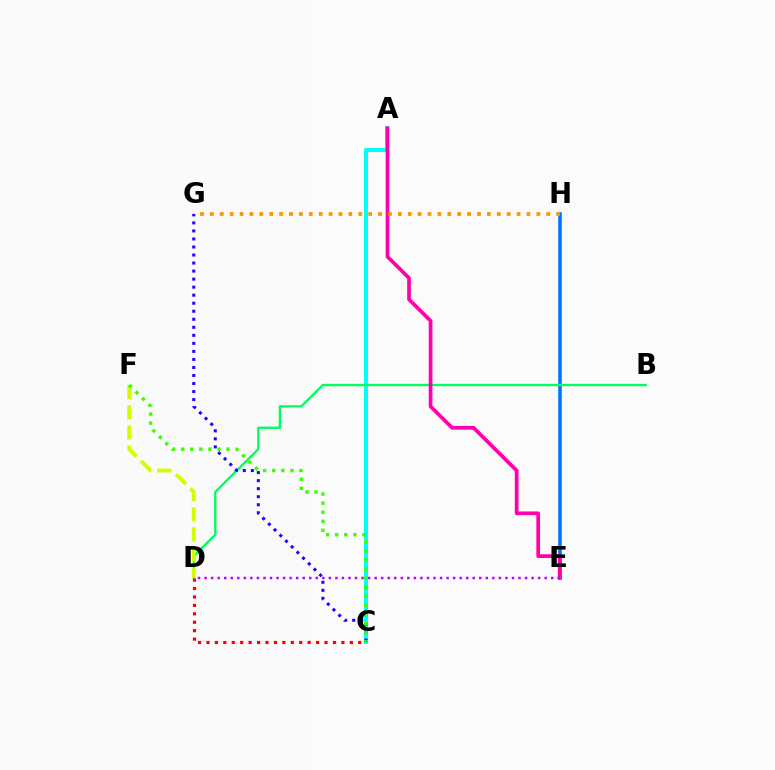{('E', 'H'): [{'color': '#0074ff', 'line_style': 'solid', 'thickness': 2.57}], ('A', 'C'): [{'color': '#00fff6', 'line_style': 'solid', 'thickness': 2.9}], ('B', 'D'): [{'color': '#00ff5c', 'line_style': 'solid', 'thickness': 1.69}], ('C', 'D'): [{'color': '#ff0000', 'line_style': 'dotted', 'thickness': 2.29}], ('D', 'F'): [{'color': '#d1ff00', 'line_style': 'dashed', 'thickness': 2.74}], ('A', 'E'): [{'color': '#ff00ac', 'line_style': 'solid', 'thickness': 2.67}], ('G', 'H'): [{'color': '#ff9400', 'line_style': 'dotted', 'thickness': 2.69}], ('C', 'G'): [{'color': '#2500ff', 'line_style': 'dotted', 'thickness': 2.18}], ('D', 'E'): [{'color': '#b900ff', 'line_style': 'dotted', 'thickness': 1.78}], ('C', 'F'): [{'color': '#3dff00', 'line_style': 'dotted', 'thickness': 2.47}]}